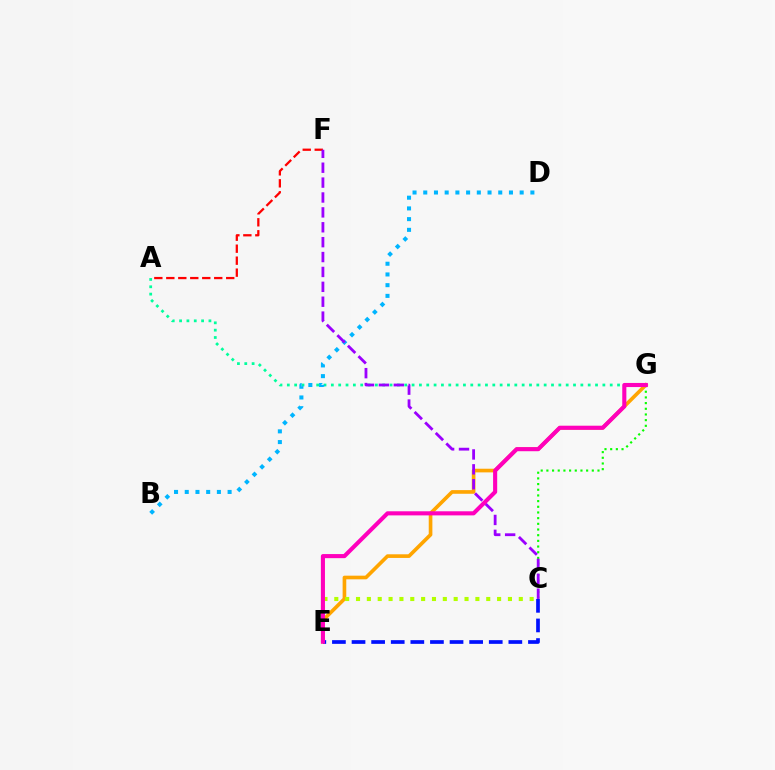{('C', 'G'): [{'color': '#08ff00', 'line_style': 'dotted', 'thickness': 1.54}], ('A', 'F'): [{'color': '#ff0000', 'line_style': 'dashed', 'thickness': 1.63}], ('A', 'G'): [{'color': '#00ff9d', 'line_style': 'dotted', 'thickness': 1.99}], ('B', 'D'): [{'color': '#00b5ff', 'line_style': 'dotted', 'thickness': 2.91}], ('E', 'G'): [{'color': '#ffa500', 'line_style': 'solid', 'thickness': 2.63}, {'color': '#ff00bd', 'line_style': 'solid', 'thickness': 2.95}], ('C', 'F'): [{'color': '#9b00ff', 'line_style': 'dashed', 'thickness': 2.02}], ('C', 'E'): [{'color': '#b3ff00', 'line_style': 'dotted', 'thickness': 2.95}, {'color': '#0010ff', 'line_style': 'dashed', 'thickness': 2.66}]}